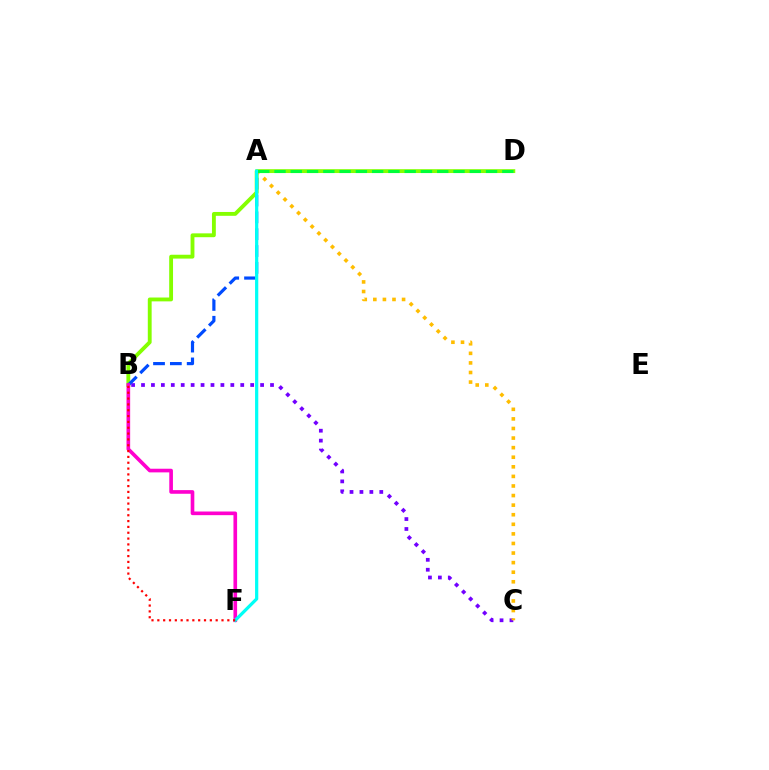{('B', 'D'): [{'color': '#84ff00', 'line_style': 'solid', 'thickness': 2.77}], ('B', 'C'): [{'color': '#7200ff', 'line_style': 'dotted', 'thickness': 2.7}], ('A', 'C'): [{'color': '#ffbd00', 'line_style': 'dotted', 'thickness': 2.6}], ('A', 'B'): [{'color': '#004bff', 'line_style': 'dashed', 'thickness': 2.29}], ('B', 'F'): [{'color': '#ff00cf', 'line_style': 'solid', 'thickness': 2.63}, {'color': '#ff0000', 'line_style': 'dotted', 'thickness': 1.58}], ('A', 'F'): [{'color': '#00fff6', 'line_style': 'solid', 'thickness': 2.33}], ('A', 'D'): [{'color': '#00ff39', 'line_style': 'dashed', 'thickness': 2.21}]}